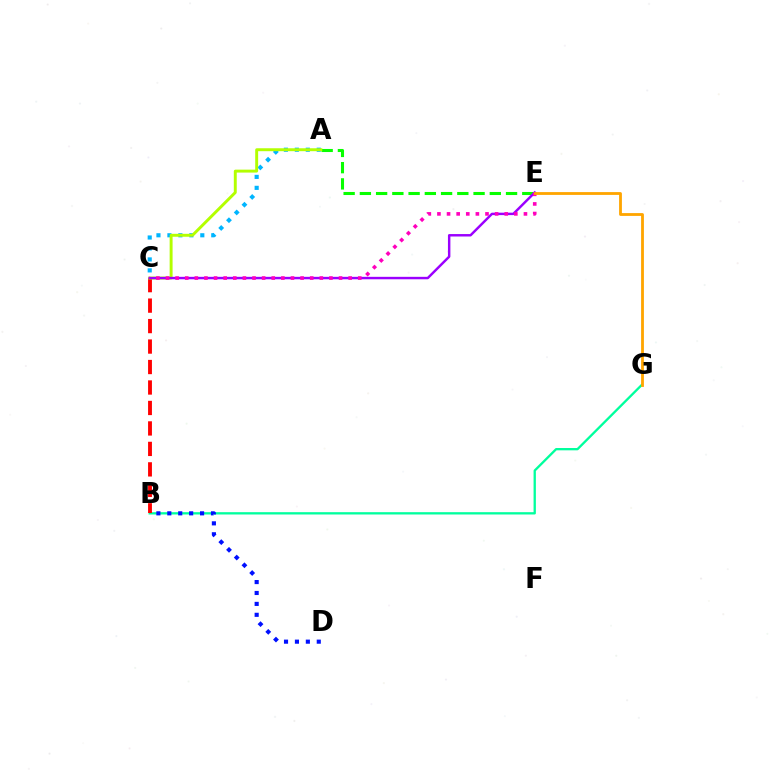{('A', 'E'): [{'color': '#08ff00', 'line_style': 'dashed', 'thickness': 2.21}], ('B', 'G'): [{'color': '#00ff9d', 'line_style': 'solid', 'thickness': 1.67}], ('B', 'D'): [{'color': '#0010ff', 'line_style': 'dotted', 'thickness': 2.97}], ('A', 'C'): [{'color': '#00b5ff', 'line_style': 'dotted', 'thickness': 2.98}, {'color': '#b3ff00', 'line_style': 'solid', 'thickness': 2.11}], ('B', 'C'): [{'color': '#ff0000', 'line_style': 'dashed', 'thickness': 2.78}], ('C', 'E'): [{'color': '#9b00ff', 'line_style': 'solid', 'thickness': 1.76}, {'color': '#ff00bd', 'line_style': 'dotted', 'thickness': 2.61}], ('E', 'G'): [{'color': '#ffa500', 'line_style': 'solid', 'thickness': 2.03}]}